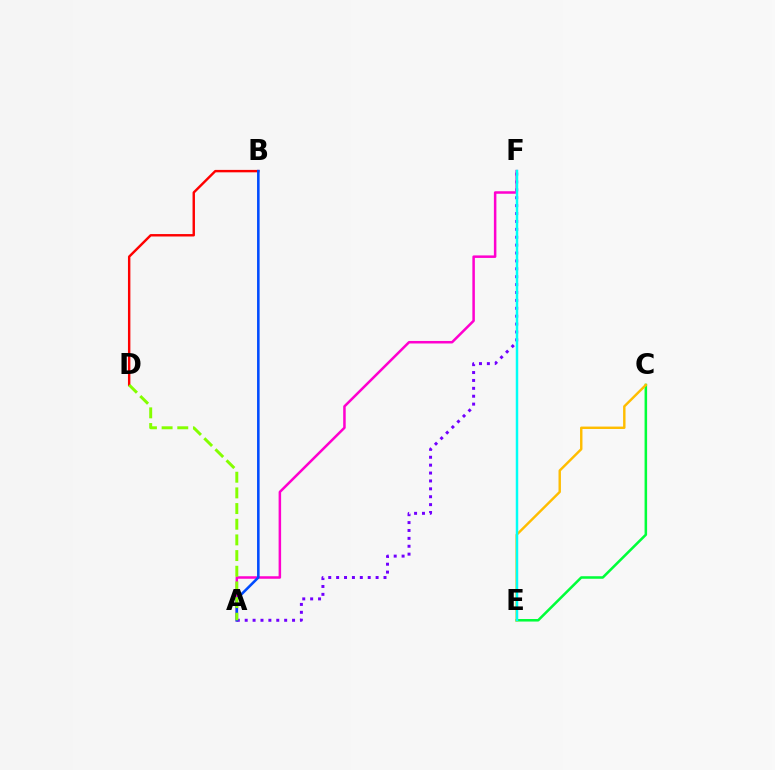{('C', 'E'): [{'color': '#00ff39', 'line_style': 'solid', 'thickness': 1.83}, {'color': '#ffbd00', 'line_style': 'solid', 'thickness': 1.75}], ('A', 'F'): [{'color': '#7200ff', 'line_style': 'dotted', 'thickness': 2.15}, {'color': '#ff00cf', 'line_style': 'solid', 'thickness': 1.81}], ('B', 'D'): [{'color': '#ff0000', 'line_style': 'solid', 'thickness': 1.74}], ('A', 'B'): [{'color': '#004bff', 'line_style': 'solid', 'thickness': 1.85}], ('A', 'D'): [{'color': '#84ff00', 'line_style': 'dashed', 'thickness': 2.13}], ('E', 'F'): [{'color': '#00fff6', 'line_style': 'solid', 'thickness': 1.78}]}